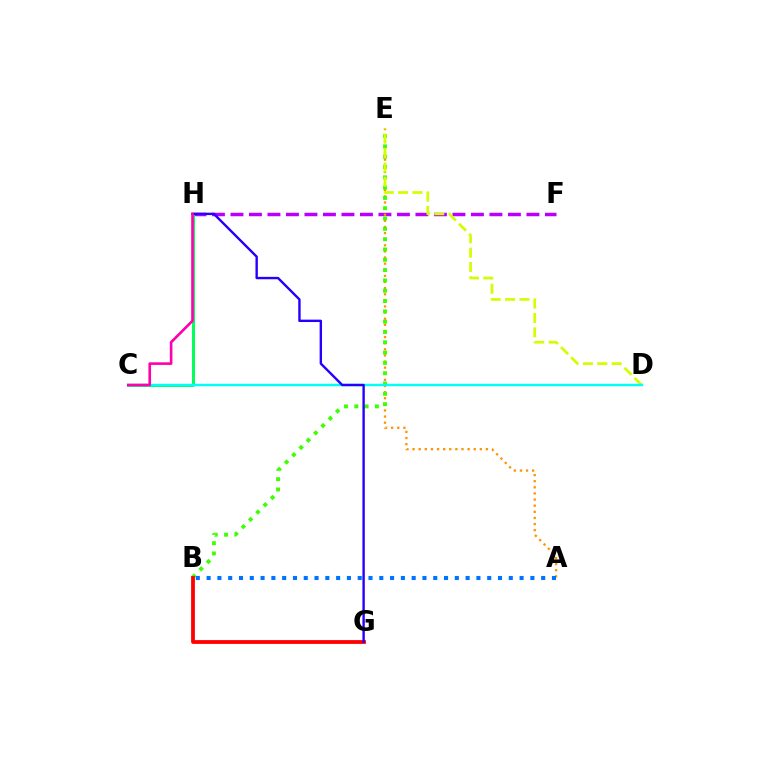{('F', 'H'): [{'color': '#b900ff', 'line_style': 'dashed', 'thickness': 2.51}], ('A', 'E'): [{'color': '#ff9400', 'line_style': 'dotted', 'thickness': 1.66}], ('C', 'H'): [{'color': '#00ff5c', 'line_style': 'solid', 'thickness': 2.14}, {'color': '#ff00ac', 'line_style': 'solid', 'thickness': 1.89}], ('B', 'E'): [{'color': '#3dff00', 'line_style': 'dotted', 'thickness': 2.8}], ('D', 'E'): [{'color': '#d1ff00', 'line_style': 'dashed', 'thickness': 1.95}], ('C', 'D'): [{'color': '#00fff6', 'line_style': 'solid', 'thickness': 1.76}], ('B', 'G'): [{'color': '#ff0000', 'line_style': 'solid', 'thickness': 2.72}], ('G', 'H'): [{'color': '#2500ff', 'line_style': 'solid', 'thickness': 1.73}], ('A', 'B'): [{'color': '#0074ff', 'line_style': 'dotted', 'thickness': 2.93}]}